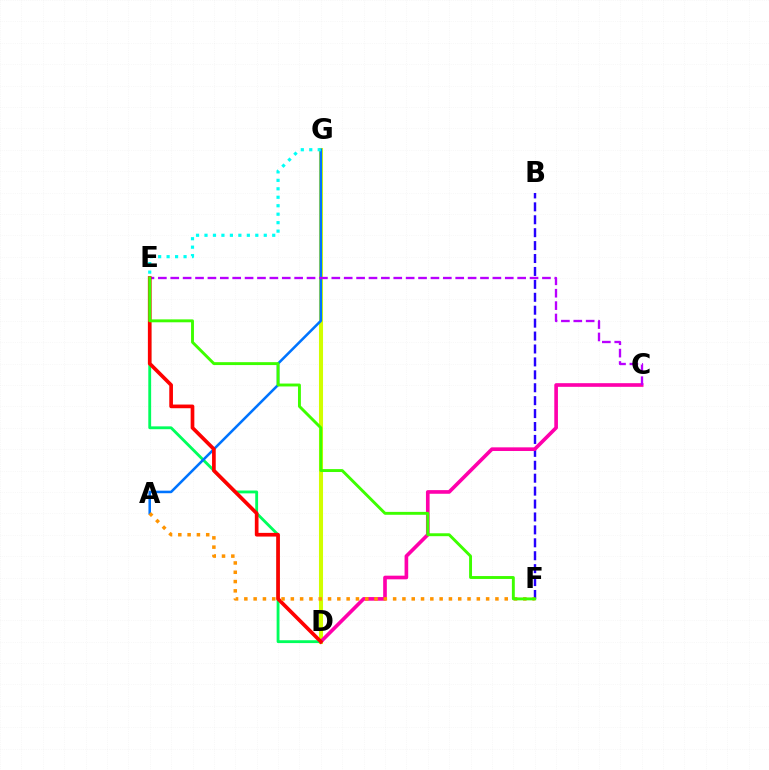{('B', 'F'): [{'color': '#2500ff', 'line_style': 'dashed', 'thickness': 1.76}], ('D', 'G'): [{'color': '#d1ff00', 'line_style': 'solid', 'thickness': 2.93}], ('C', 'D'): [{'color': '#ff00ac', 'line_style': 'solid', 'thickness': 2.63}], ('D', 'E'): [{'color': '#00ff5c', 'line_style': 'solid', 'thickness': 2.04}, {'color': '#ff0000', 'line_style': 'solid', 'thickness': 2.65}], ('A', 'G'): [{'color': '#0074ff', 'line_style': 'solid', 'thickness': 1.84}], ('C', 'E'): [{'color': '#b900ff', 'line_style': 'dashed', 'thickness': 1.68}], ('A', 'F'): [{'color': '#ff9400', 'line_style': 'dotted', 'thickness': 2.53}], ('E', 'G'): [{'color': '#00fff6', 'line_style': 'dotted', 'thickness': 2.3}], ('E', 'F'): [{'color': '#3dff00', 'line_style': 'solid', 'thickness': 2.09}]}